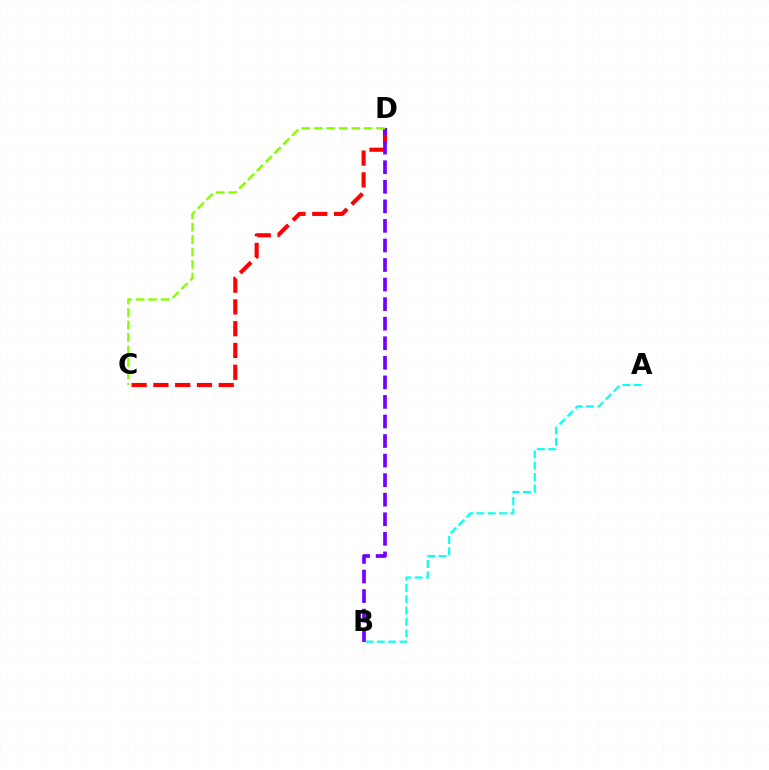{('C', 'D'): [{'color': '#ff0000', 'line_style': 'dashed', 'thickness': 2.96}, {'color': '#84ff00', 'line_style': 'dashed', 'thickness': 1.69}], ('B', 'D'): [{'color': '#7200ff', 'line_style': 'dashed', 'thickness': 2.66}], ('A', 'B'): [{'color': '#00fff6', 'line_style': 'dashed', 'thickness': 1.54}]}